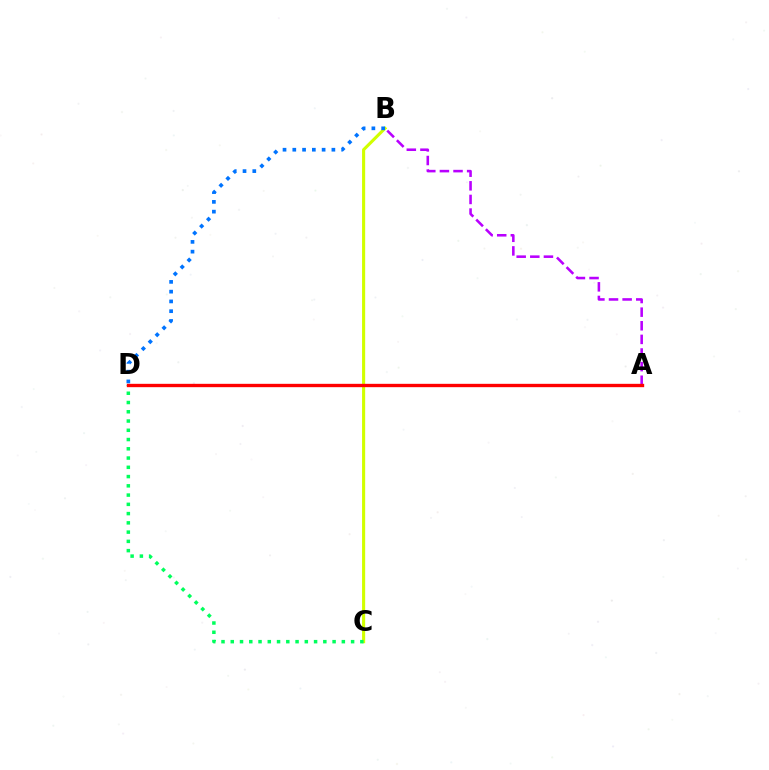{('B', 'C'): [{'color': '#d1ff00', 'line_style': 'solid', 'thickness': 2.24}], ('C', 'D'): [{'color': '#00ff5c', 'line_style': 'dotted', 'thickness': 2.52}], ('B', 'D'): [{'color': '#0074ff', 'line_style': 'dotted', 'thickness': 2.66}], ('A', 'B'): [{'color': '#b900ff', 'line_style': 'dashed', 'thickness': 1.85}], ('A', 'D'): [{'color': '#ff0000', 'line_style': 'solid', 'thickness': 2.41}]}